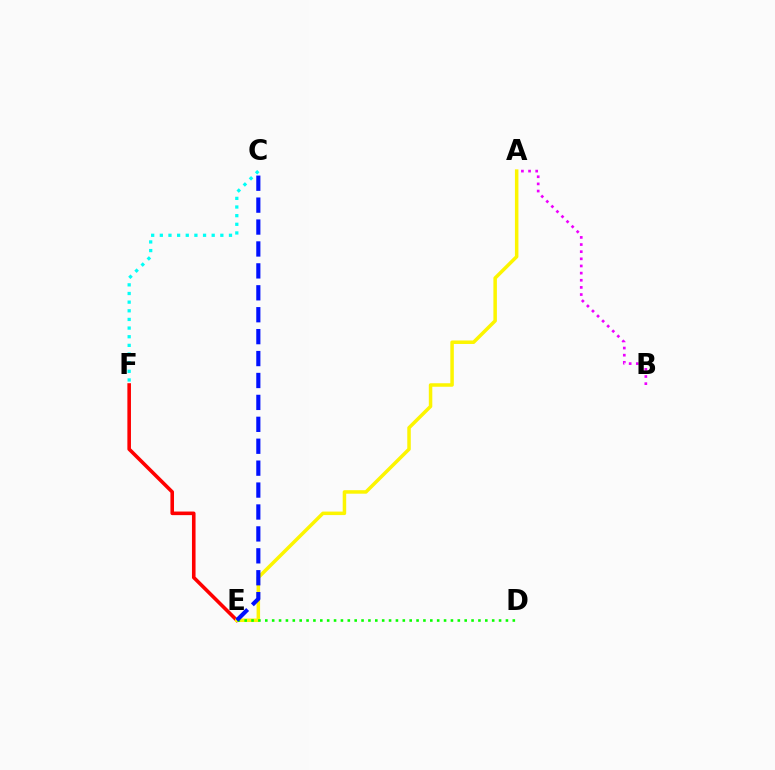{('C', 'F'): [{'color': '#00fff6', 'line_style': 'dotted', 'thickness': 2.35}], ('A', 'B'): [{'color': '#ee00ff', 'line_style': 'dotted', 'thickness': 1.94}], ('E', 'F'): [{'color': '#ff0000', 'line_style': 'solid', 'thickness': 2.58}], ('A', 'E'): [{'color': '#fcf500', 'line_style': 'solid', 'thickness': 2.52}], ('D', 'E'): [{'color': '#08ff00', 'line_style': 'dotted', 'thickness': 1.87}], ('C', 'E'): [{'color': '#0010ff', 'line_style': 'dashed', 'thickness': 2.98}]}